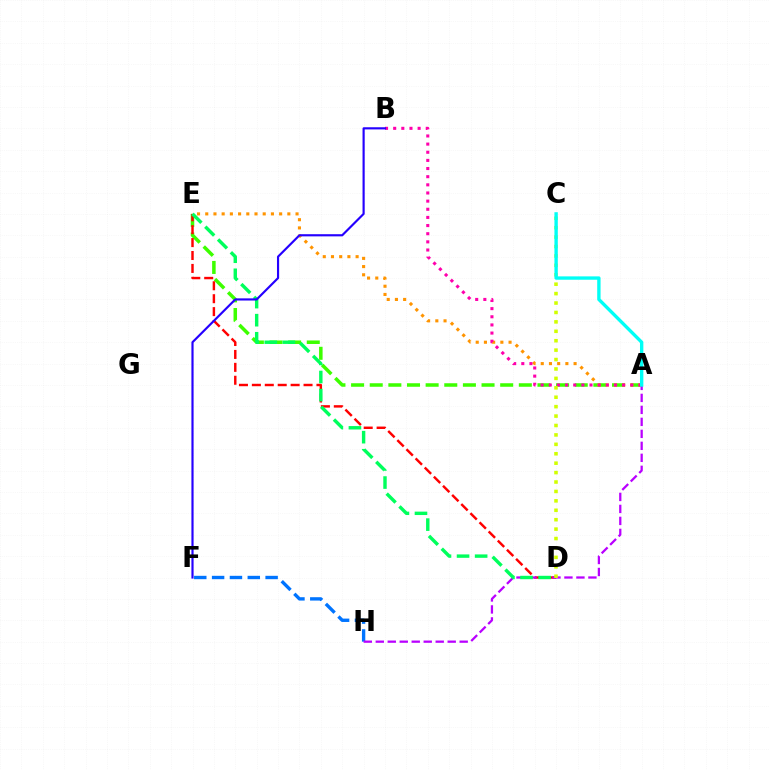{('A', 'E'): [{'color': '#3dff00', 'line_style': 'dashed', 'thickness': 2.53}, {'color': '#ff9400', 'line_style': 'dotted', 'thickness': 2.23}], ('D', 'E'): [{'color': '#ff0000', 'line_style': 'dashed', 'thickness': 1.75}, {'color': '#00ff5c', 'line_style': 'dashed', 'thickness': 2.46}], ('F', 'H'): [{'color': '#0074ff', 'line_style': 'dashed', 'thickness': 2.42}], ('A', 'H'): [{'color': '#b900ff', 'line_style': 'dashed', 'thickness': 1.63}], ('A', 'B'): [{'color': '#ff00ac', 'line_style': 'dotted', 'thickness': 2.21}], ('C', 'D'): [{'color': '#d1ff00', 'line_style': 'dotted', 'thickness': 2.56}], ('A', 'C'): [{'color': '#00fff6', 'line_style': 'solid', 'thickness': 2.42}], ('B', 'F'): [{'color': '#2500ff', 'line_style': 'solid', 'thickness': 1.56}]}